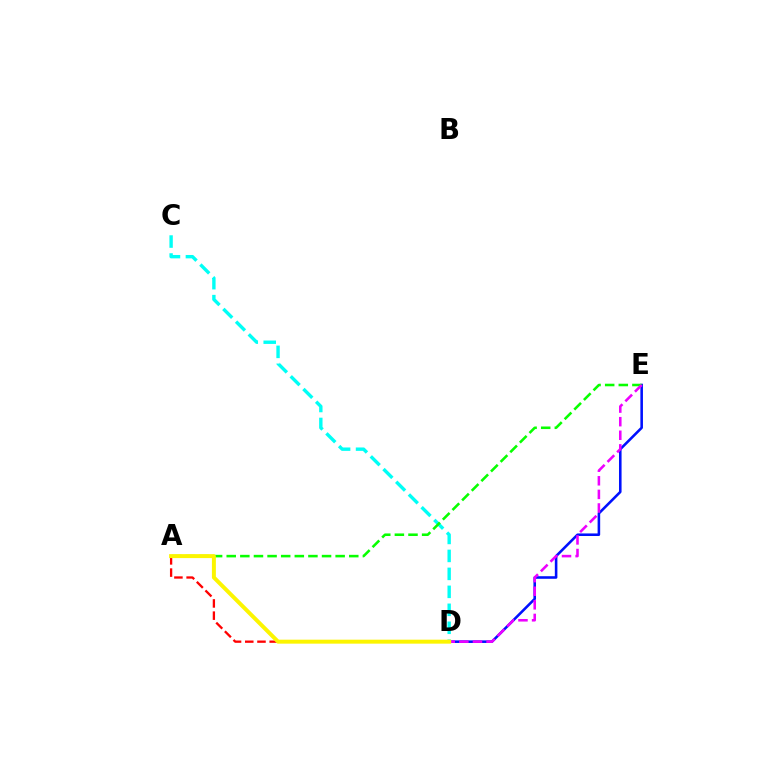{('C', 'D'): [{'color': '#00fff6', 'line_style': 'dashed', 'thickness': 2.44}], ('D', 'E'): [{'color': '#0010ff', 'line_style': 'solid', 'thickness': 1.85}, {'color': '#ee00ff', 'line_style': 'dashed', 'thickness': 1.85}], ('A', 'E'): [{'color': '#08ff00', 'line_style': 'dashed', 'thickness': 1.85}], ('A', 'D'): [{'color': '#ff0000', 'line_style': 'dashed', 'thickness': 1.66}, {'color': '#fcf500', 'line_style': 'solid', 'thickness': 2.86}]}